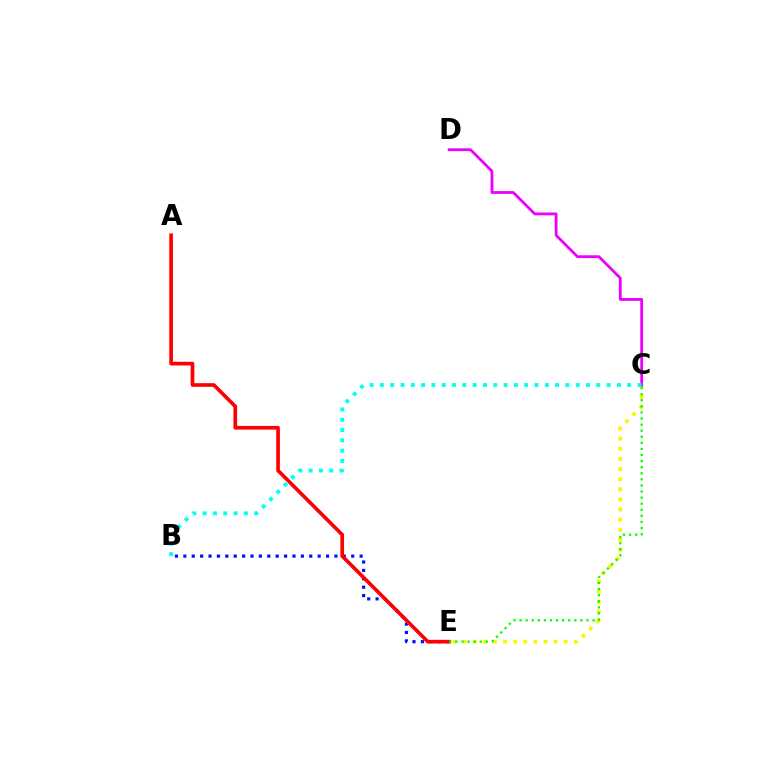{('B', 'E'): [{'color': '#0010ff', 'line_style': 'dotted', 'thickness': 2.28}], ('C', 'E'): [{'color': '#fcf500', 'line_style': 'dotted', 'thickness': 2.75}, {'color': '#08ff00', 'line_style': 'dotted', 'thickness': 1.65}], ('A', 'E'): [{'color': '#ff0000', 'line_style': 'solid', 'thickness': 2.64}], ('C', 'D'): [{'color': '#ee00ff', 'line_style': 'solid', 'thickness': 2.02}], ('B', 'C'): [{'color': '#00fff6', 'line_style': 'dotted', 'thickness': 2.8}]}